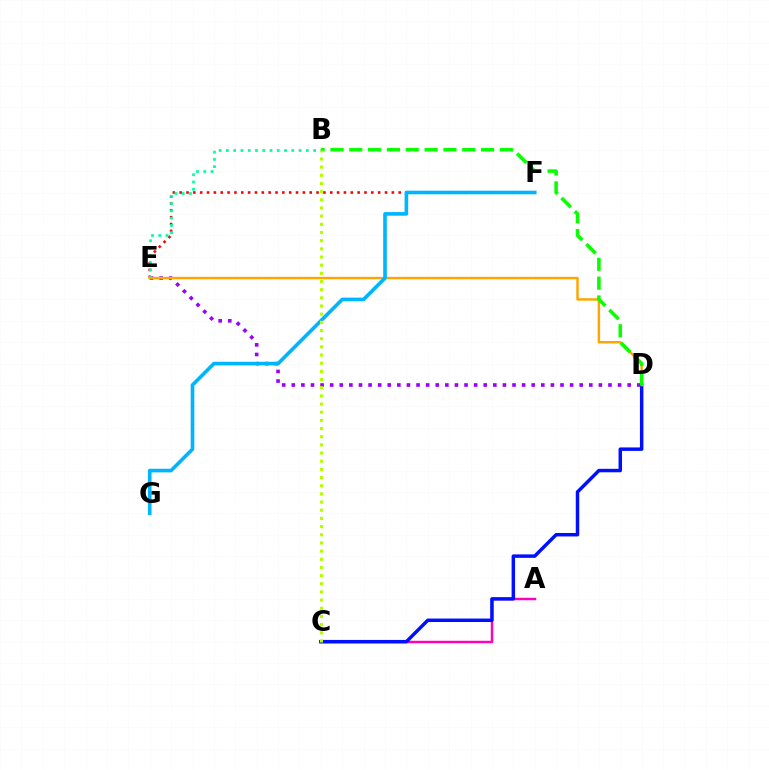{('E', 'F'): [{'color': '#ff0000', 'line_style': 'dotted', 'thickness': 1.86}], ('D', 'E'): [{'color': '#9b00ff', 'line_style': 'dotted', 'thickness': 2.61}, {'color': '#ffa500', 'line_style': 'solid', 'thickness': 1.77}], ('A', 'C'): [{'color': '#ff00bd', 'line_style': 'solid', 'thickness': 1.78}], ('B', 'E'): [{'color': '#00ff9d', 'line_style': 'dotted', 'thickness': 1.97}], ('C', 'D'): [{'color': '#0010ff', 'line_style': 'solid', 'thickness': 2.5}], ('B', 'D'): [{'color': '#08ff00', 'line_style': 'dashed', 'thickness': 2.56}], ('F', 'G'): [{'color': '#00b5ff', 'line_style': 'solid', 'thickness': 2.61}], ('B', 'C'): [{'color': '#b3ff00', 'line_style': 'dotted', 'thickness': 2.22}]}